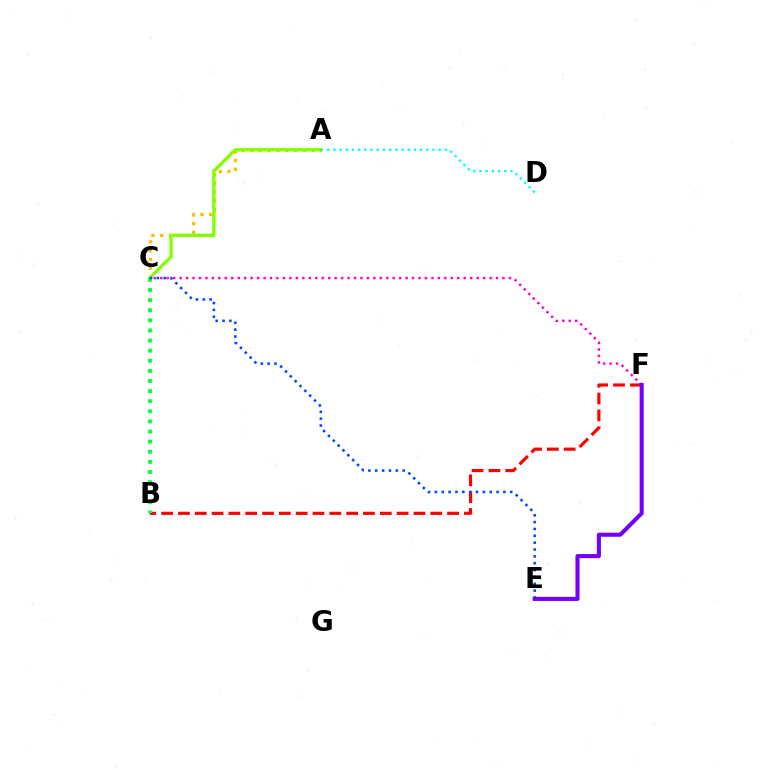{('B', 'F'): [{'color': '#ff0000', 'line_style': 'dashed', 'thickness': 2.29}], ('A', 'C'): [{'color': '#ffbd00', 'line_style': 'dotted', 'thickness': 2.38}, {'color': '#84ff00', 'line_style': 'solid', 'thickness': 2.4}], ('C', 'F'): [{'color': '#ff00cf', 'line_style': 'dotted', 'thickness': 1.75}], ('B', 'C'): [{'color': '#00ff39', 'line_style': 'dotted', 'thickness': 2.75}], ('C', 'E'): [{'color': '#004bff', 'line_style': 'dotted', 'thickness': 1.86}], ('A', 'D'): [{'color': '#00fff6', 'line_style': 'dotted', 'thickness': 1.68}], ('E', 'F'): [{'color': '#7200ff', 'line_style': 'solid', 'thickness': 2.94}]}